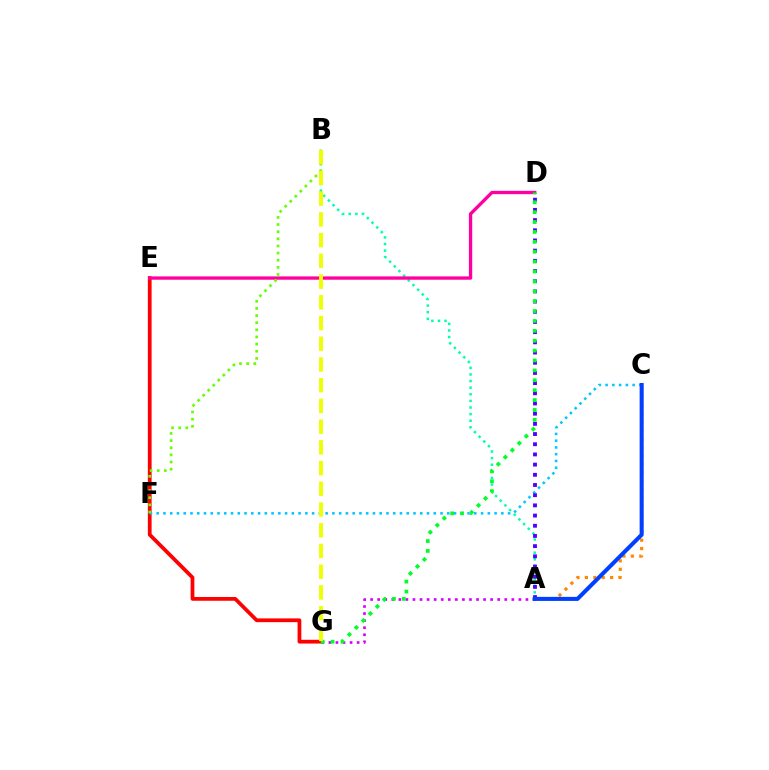{('E', 'G'): [{'color': '#ff0000', 'line_style': 'solid', 'thickness': 2.7}], ('A', 'G'): [{'color': '#d600ff', 'line_style': 'dotted', 'thickness': 1.92}], ('C', 'F'): [{'color': '#00c7ff', 'line_style': 'dotted', 'thickness': 1.84}], ('A', 'C'): [{'color': '#ff8800', 'line_style': 'dotted', 'thickness': 2.29}, {'color': '#003fff', 'line_style': 'solid', 'thickness': 2.92}], ('A', 'B'): [{'color': '#00ffaf', 'line_style': 'dotted', 'thickness': 1.8}], ('D', 'E'): [{'color': '#ff00a0', 'line_style': 'solid', 'thickness': 2.39}], ('A', 'D'): [{'color': '#4f00ff', 'line_style': 'dotted', 'thickness': 2.77}], ('B', 'F'): [{'color': '#66ff00', 'line_style': 'dotted', 'thickness': 1.94}], ('D', 'G'): [{'color': '#00ff27', 'line_style': 'dotted', 'thickness': 2.69}], ('B', 'G'): [{'color': '#eeff00', 'line_style': 'dashed', 'thickness': 2.82}]}